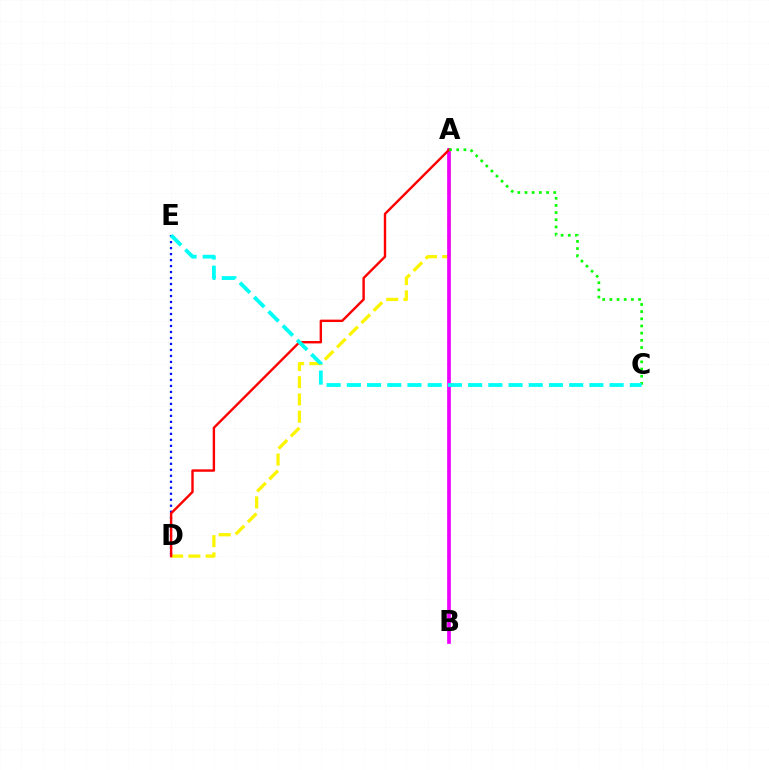{('A', 'D'): [{'color': '#fcf500', 'line_style': 'dashed', 'thickness': 2.34}, {'color': '#ff0000', 'line_style': 'solid', 'thickness': 1.73}], ('D', 'E'): [{'color': '#0010ff', 'line_style': 'dotted', 'thickness': 1.63}], ('A', 'B'): [{'color': '#ee00ff', 'line_style': 'solid', 'thickness': 2.67}], ('A', 'C'): [{'color': '#08ff00', 'line_style': 'dotted', 'thickness': 1.95}], ('C', 'E'): [{'color': '#00fff6', 'line_style': 'dashed', 'thickness': 2.75}]}